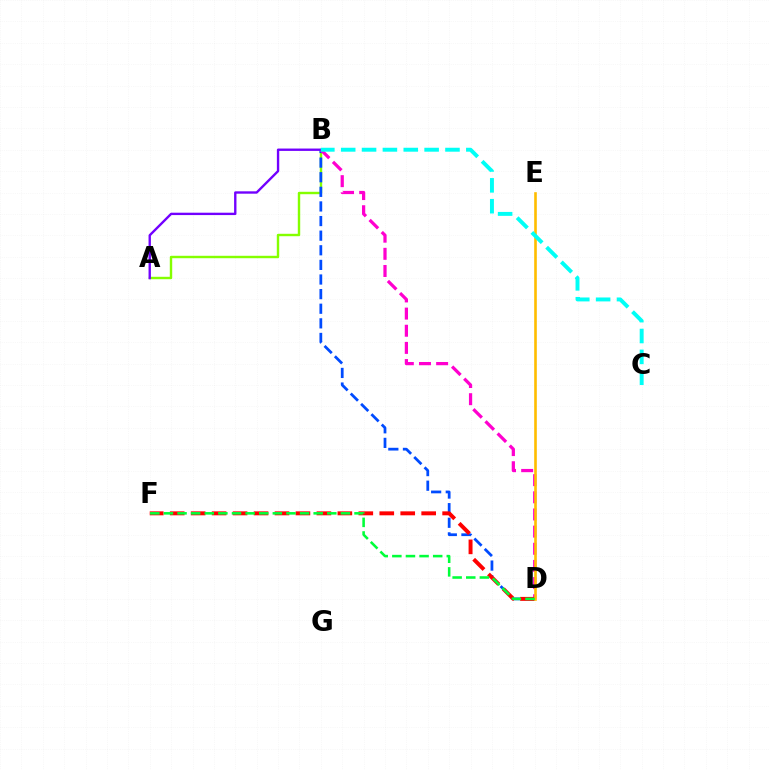{('A', 'B'): [{'color': '#84ff00', 'line_style': 'solid', 'thickness': 1.74}, {'color': '#7200ff', 'line_style': 'solid', 'thickness': 1.71}], ('B', 'D'): [{'color': '#004bff', 'line_style': 'dashed', 'thickness': 1.99}, {'color': '#ff00cf', 'line_style': 'dashed', 'thickness': 2.33}], ('D', 'F'): [{'color': '#ff0000', 'line_style': 'dashed', 'thickness': 2.85}, {'color': '#00ff39', 'line_style': 'dashed', 'thickness': 1.85}], ('D', 'E'): [{'color': '#ffbd00', 'line_style': 'solid', 'thickness': 1.89}], ('B', 'C'): [{'color': '#00fff6', 'line_style': 'dashed', 'thickness': 2.83}]}